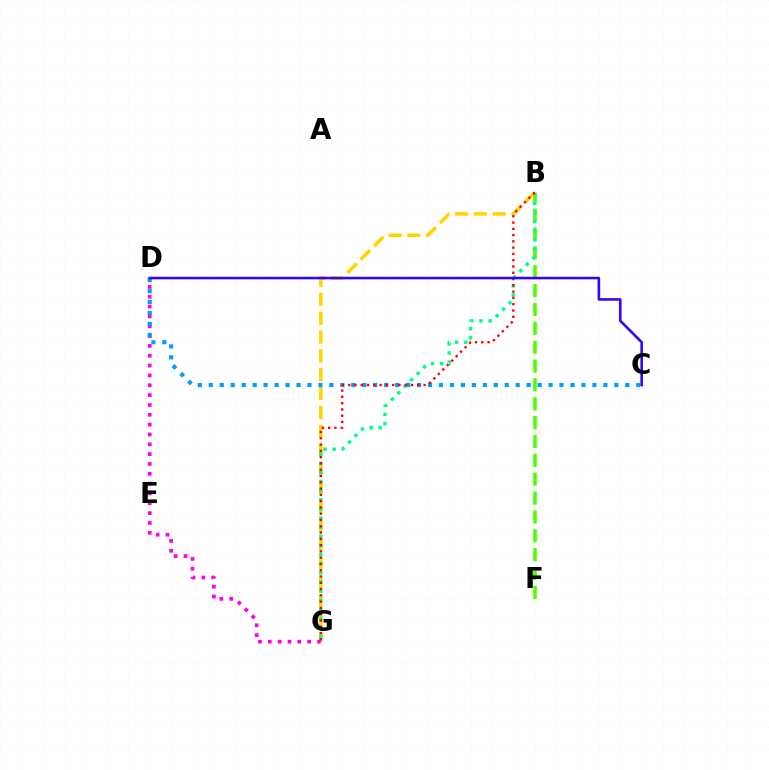{('B', 'F'): [{'color': '#4fff00', 'line_style': 'dashed', 'thickness': 2.56}], ('B', 'G'): [{'color': '#ffd500', 'line_style': 'dashed', 'thickness': 2.56}, {'color': '#00ff86', 'line_style': 'dotted', 'thickness': 2.48}, {'color': '#ff0000', 'line_style': 'dotted', 'thickness': 1.71}], ('D', 'G'): [{'color': '#ff00ed', 'line_style': 'dotted', 'thickness': 2.67}], ('C', 'D'): [{'color': '#009eff', 'line_style': 'dotted', 'thickness': 2.98}, {'color': '#3700ff', 'line_style': 'solid', 'thickness': 1.85}]}